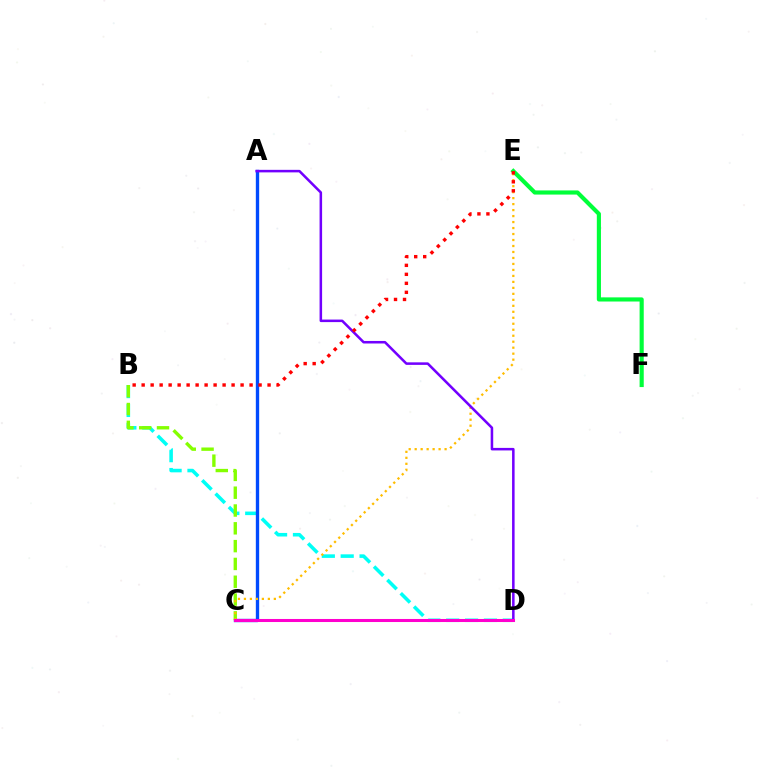{('B', 'D'): [{'color': '#00fff6', 'line_style': 'dashed', 'thickness': 2.56}], ('A', 'C'): [{'color': '#004bff', 'line_style': 'solid', 'thickness': 2.41}], ('B', 'C'): [{'color': '#84ff00', 'line_style': 'dashed', 'thickness': 2.42}], ('C', 'E'): [{'color': '#ffbd00', 'line_style': 'dotted', 'thickness': 1.63}], ('A', 'D'): [{'color': '#7200ff', 'line_style': 'solid', 'thickness': 1.83}], ('E', 'F'): [{'color': '#00ff39', 'line_style': 'solid', 'thickness': 2.98}], ('C', 'D'): [{'color': '#ff00cf', 'line_style': 'solid', 'thickness': 2.19}], ('B', 'E'): [{'color': '#ff0000', 'line_style': 'dotted', 'thickness': 2.44}]}